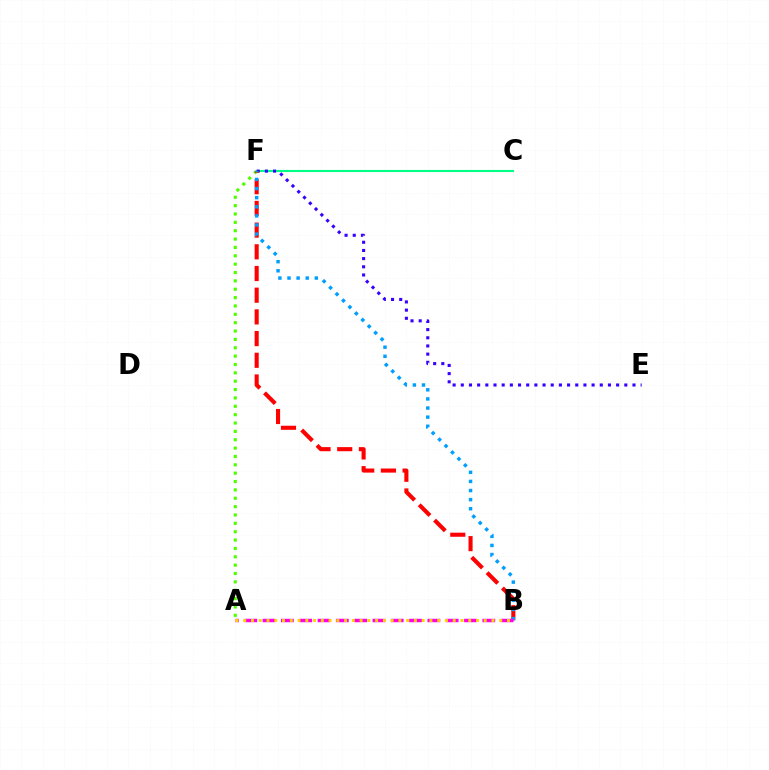{('C', 'F'): [{'color': '#00ff86', 'line_style': 'solid', 'thickness': 1.53}], ('E', 'F'): [{'color': '#3700ff', 'line_style': 'dotted', 'thickness': 2.22}], ('A', 'F'): [{'color': '#4fff00', 'line_style': 'dotted', 'thickness': 2.27}], ('B', 'F'): [{'color': '#ff0000', 'line_style': 'dashed', 'thickness': 2.95}, {'color': '#009eff', 'line_style': 'dotted', 'thickness': 2.48}], ('A', 'B'): [{'color': '#ff00ed', 'line_style': 'dashed', 'thickness': 2.49}, {'color': '#ffd500', 'line_style': 'dotted', 'thickness': 2.11}]}